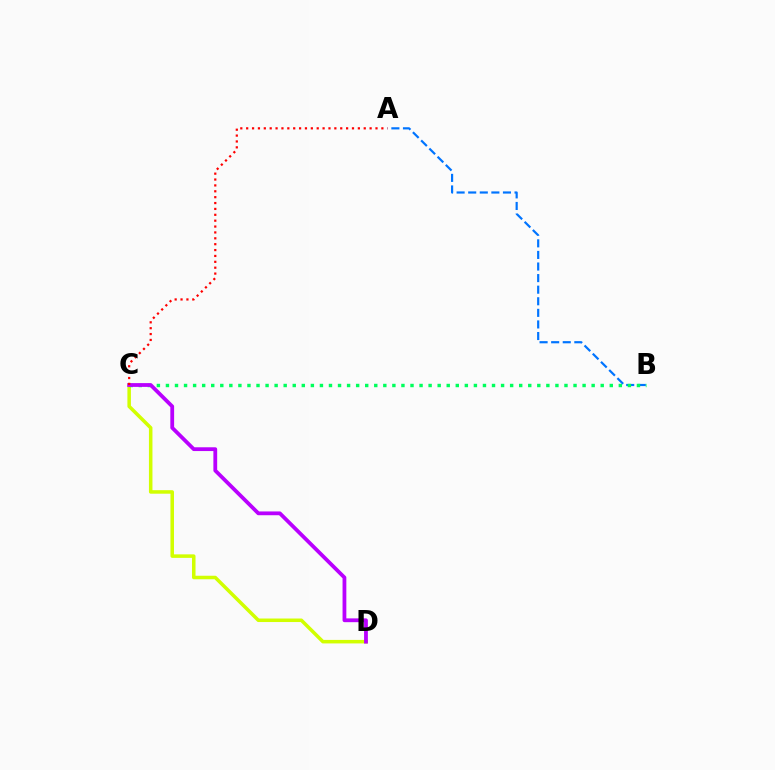{('C', 'D'): [{'color': '#d1ff00', 'line_style': 'solid', 'thickness': 2.53}, {'color': '#b900ff', 'line_style': 'solid', 'thickness': 2.73}], ('A', 'B'): [{'color': '#0074ff', 'line_style': 'dashed', 'thickness': 1.57}], ('B', 'C'): [{'color': '#00ff5c', 'line_style': 'dotted', 'thickness': 2.46}], ('A', 'C'): [{'color': '#ff0000', 'line_style': 'dotted', 'thickness': 1.6}]}